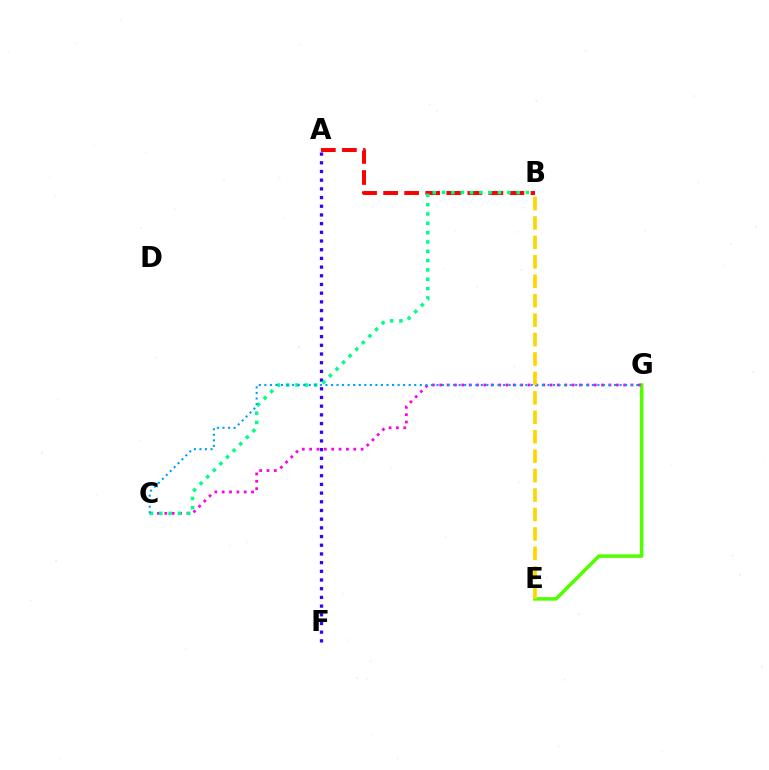{('A', 'B'): [{'color': '#ff0000', 'line_style': 'dashed', 'thickness': 2.86}], ('A', 'F'): [{'color': '#3700ff', 'line_style': 'dotted', 'thickness': 2.36}], ('E', 'G'): [{'color': '#4fff00', 'line_style': 'solid', 'thickness': 2.54}], ('C', 'G'): [{'color': '#ff00ed', 'line_style': 'dotted', 'thickness': 2.0}, {'color': '#009eff', 'line_style': 'dotted', 'thickness': 1.51}], ('B', 'C'): [{'color': '#00ff86', 'line_style': 'dotted', 'thickness': 2.53}], ('B', 'E'): [{'color': '#ffd500', 'line_style': 'dashed', 'thickness': 2.64}]}